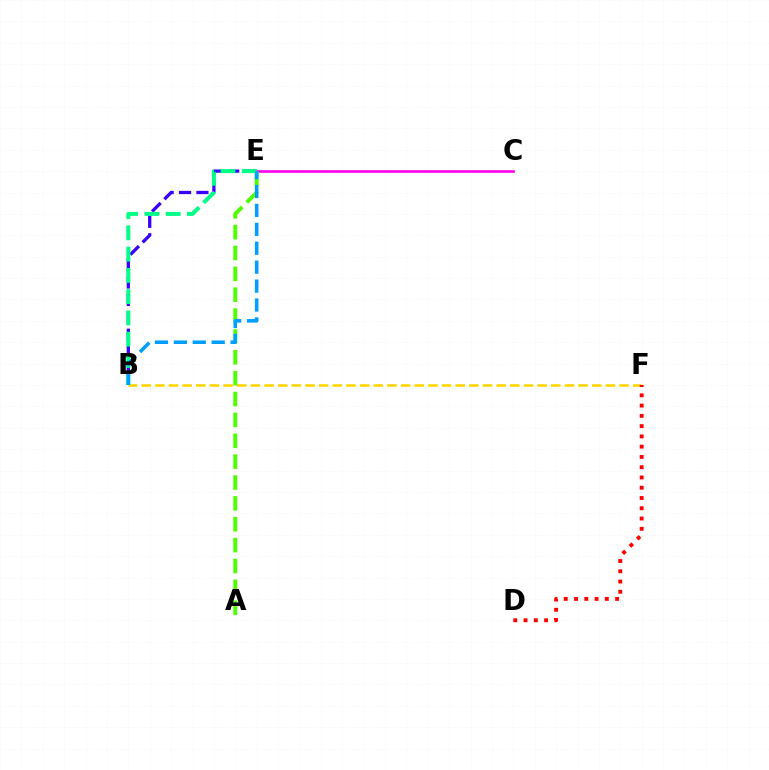{('B', 'F'): [{'color': '#ffd500', 'line_style': 'dashed', 'thickness': 1.85}], ('C', 'E'): [{'color': '#ff00ed', 'line_style': 'solid', 'thickness': 1.89}], ('B', 'E'): [{'color': '#3700ff', 'line_style': 'dashed', 'thickness': 2.36}, {'color': '#00ff86', 'line_style': 'dashed', 'thickness': 2.89}, {'color': '#009eff', 'line_style': 'dashed', 'thickness': 2.57}], ('D', 'F'): [{'color': '#ff0000', 'line_style': 'dotted', 'thickness': 2.79}], ('A', 'E'): [{'color': '#4fff00', 'line_style': 'dashed', 'thickness': 2.83}]}